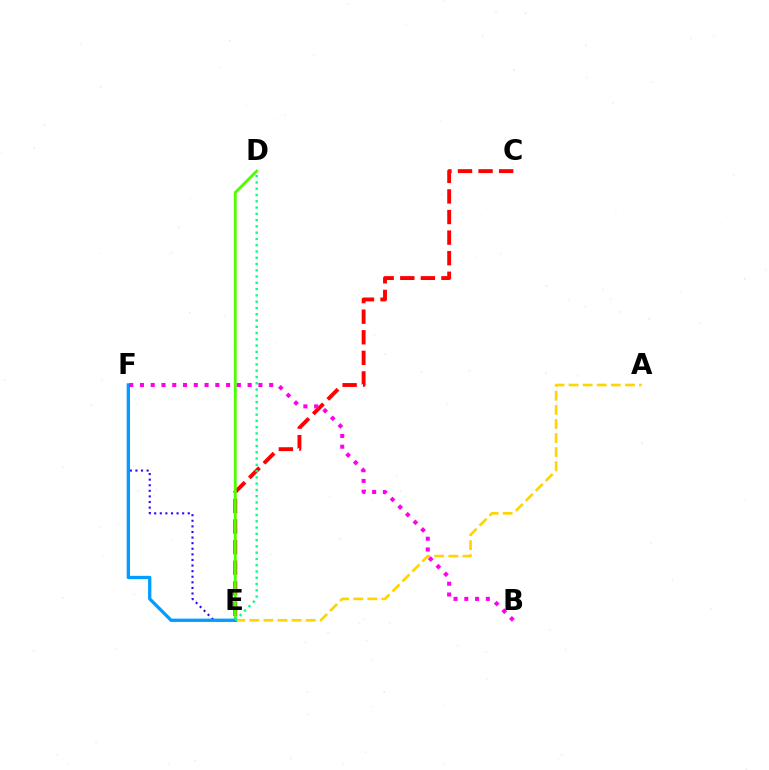{('E', 'F'): [{'color': '#3700ff', 'line_style': 'dotted', 'thickness': 1.52}, {'color': '#009eff', 'line_style': 'solid', 'thickness': 2.39}], ('A', 'E'): [{'color': '#ffd500', 'line_style': 'dashed', 'thickness': 1.92}], ('C', 'E'): [{'color': '#ff0000', 'line_style': 'dashed', 'thickness': 2.8}], ('D', 'E'): [{'color': '#4fff00', 'line_style': 'solid', 'thickness': 2.06}, {'color': '#00ff86', 'line_style': 'dotted', 'thickness': 1.7}], ('B', 'F'): [{'color': '#ff00ed', 'line_style': 'dotted', 'thickness': 2.93}]}